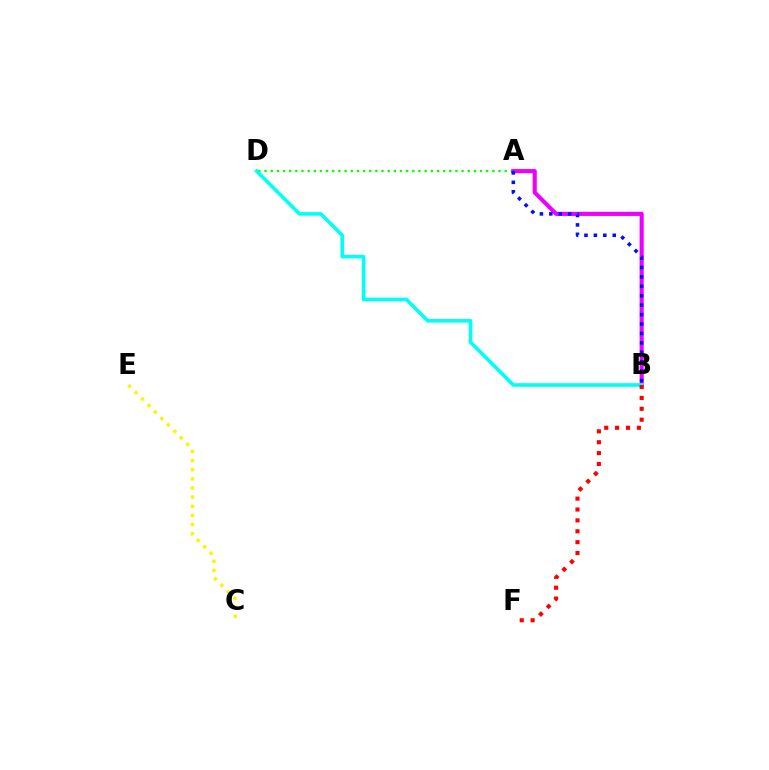{('A', 'D'): [{'color': '#08ff00', 'line_style': 'dotted', 'thickness': 1.67}], ('A', 'B'): [{'color': '#ee00ff', 'line_style': 'solid', 'thickness': 2.95}, {'color': '#0010ff', 'line_style': 'dotted', 'thickness': 2.56}], ('B', 'D'): [{'color': '#00fff6', 'line_style': 'solid', 'thickness': 2.6}], ('B', 'F'): [{'color': '#ff0000', 'line_style': 'dotted', 'thickness': 2.96}], ('C', 'E'): [{'color': '#fcf500', 'line_style': 'dotted', 'thickness': 2.48}]}